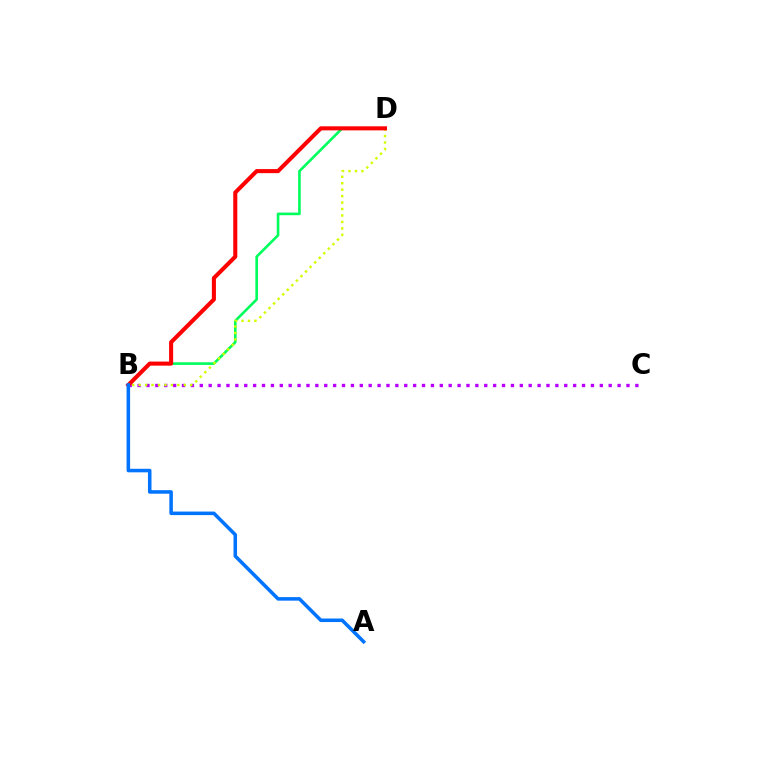{('B', 'D'): [{'color': '#00ff5c', 'line_style': 'solid', 'thickness': 1.89}, {'color': '#d1ff00', 'line_style': 'dotted', 'thickness': 1.75}, {'color': '#ff0000', 'line_style': 'solid', 'thickness': 2.93}], ('B', 'C'): [{'color': '#b900ff', 'line_style': 'dotted', 'thickness': 2.42}], ('A', 'B'): [{'color': '#0074ff', 'line_style': 'solid', 'thickness': 2.55}]}